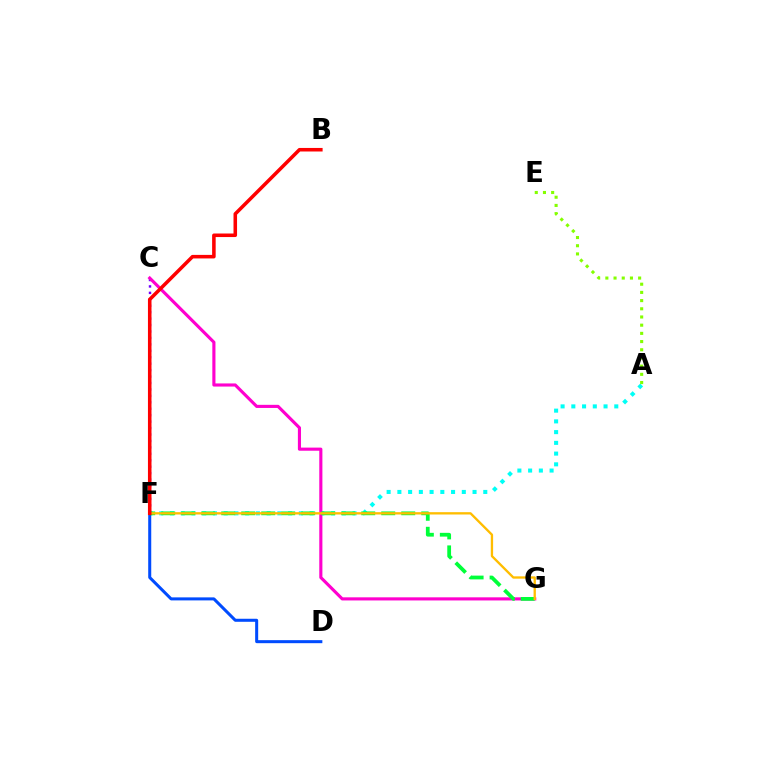{('C', 'F'): [{'color': '#7200ff', 'line_style': 'dotted', 'thickness': 1.75}], ('A', 'F'): [{'color': '#00fff6', 'line_style': 'dotted', 'thickness': 2.92}], ('D', 'F'): [{'color': '#004bff', 'line_style': 'solid', 'thickness': 2.18}], ('C', 'G'): [{'color': '#ff00cf', 'line_style': 'solid', 'thickness': 2.25}], ('F', 'G'): [{'color': '#00ff39', 'line_style': 'dashed', 'thickness': 2.72}, {'color': '#ffbd00', 'line_style': 'solid', 'thickness': 1.68}], ('A', 'E'): [{'color': '#84ff00', 'line_style': 'dotted', 'thickness': 2.23}], ('B', 'F'): [{'color': '#ff0000', 'line_style': 'solid', 'thickness': 2.56}]}